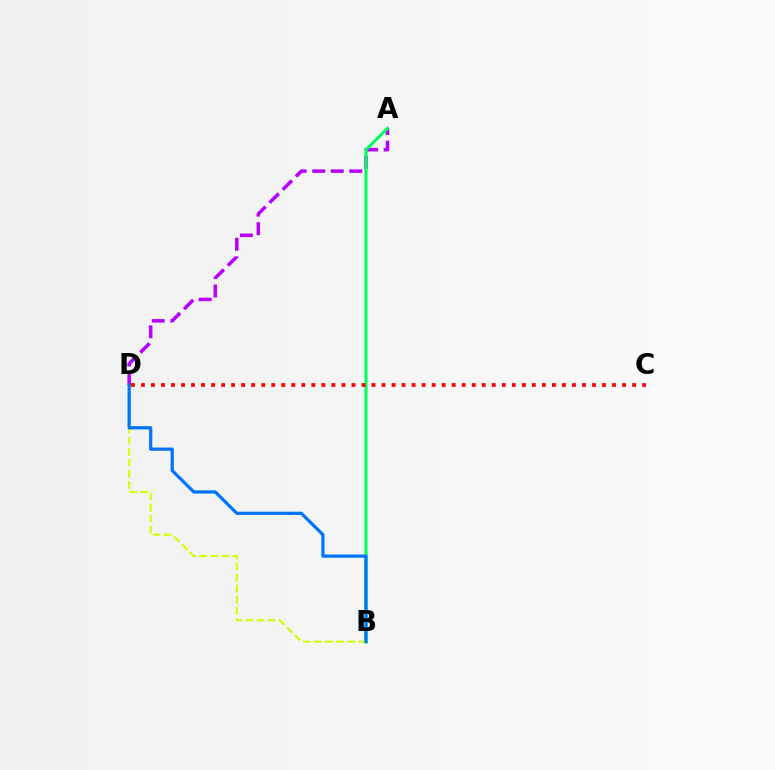{('A', 'D'): [{'color': '#b900ff', 'line_style': 'dashed', 'thickness': 2.52}], ('A', 'B'): [{'color': '#00ff5c', 'line_style': 'solid', 'thickness': 2.21}], ('B', 'D'): [{'color': '#d1ff00', 'line_style': 'dashed', 'thickness': 1.5}, {'color': '#0074ff', 'line_style': 'solid', 'thickness': 2.32}], ('C', 'D'): [{'color': '#ff0000', 'line_style': 'dotted', 'thickness': 2.72}]}